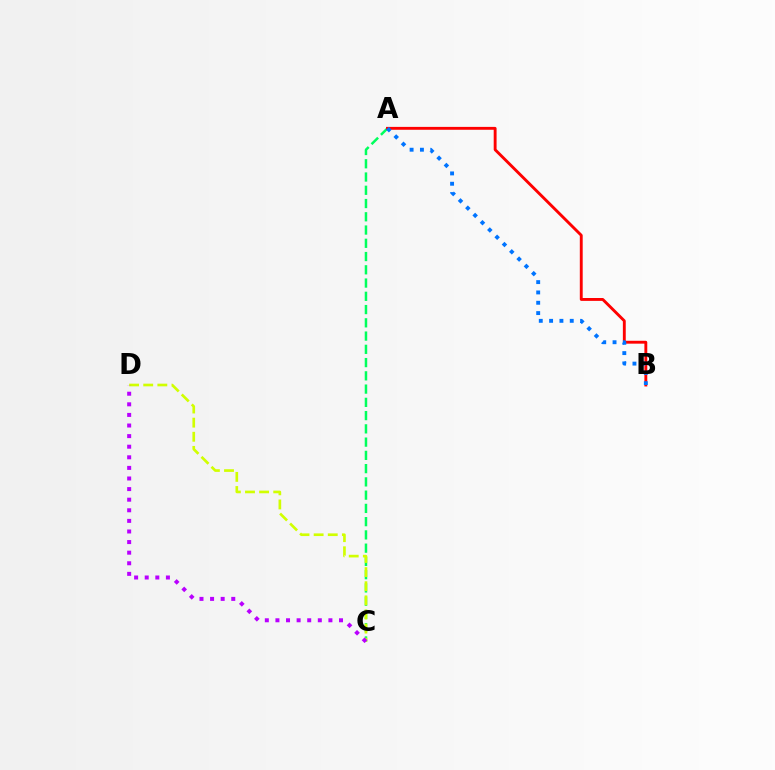{('A', 'C'): [{'color': '#00ff5c', 'line_style': 'dashed', 'thickness': 1.8}], ('C', 'D'): [{'color': '#d1ff00', 'line_style': 'dashed', 'thickness': 1.92}, {'color': '#b900ff', 'line_style': 'dotted', 'thickness': 2.88}], ('A', 'B'): [{'color': '#ff0000', 'line_style': 'solid', 'thickness': 2.07}, {'color': '#0074ff', 'line_style': 'dotted', 'thickness': 2.8}]}